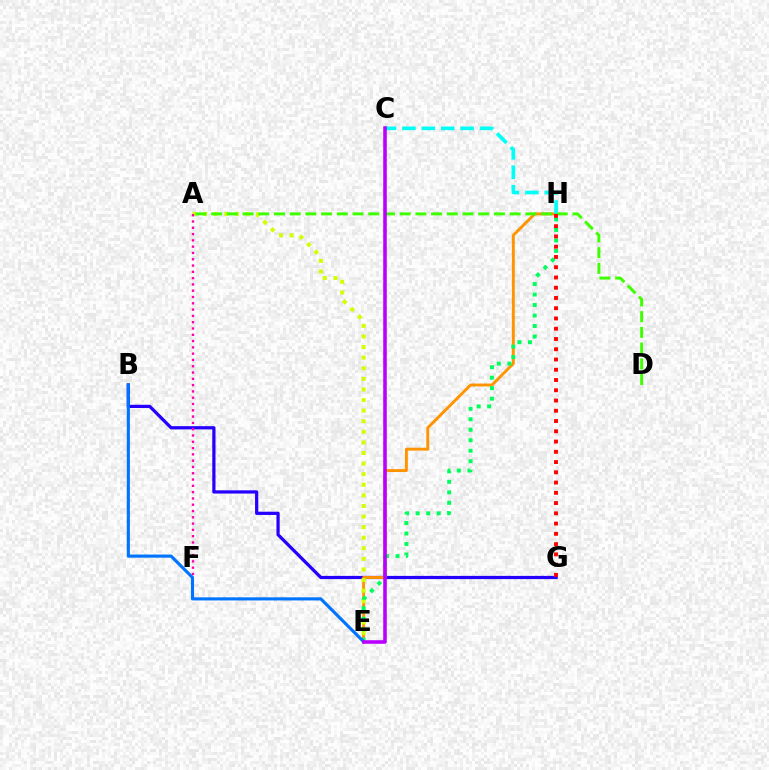{('B', 'G'): [{'color': '#2500ff', 'line_style': 'solid', 'thickness': 2.33}], ('E', 'H'): [{'color': '#ff9400', 'line_style': 'solid', 'thickness': 2.1}, {'color': '#00ff5c', 'line_style': 'dotted', 'thickness': 2.85}], ('C', 'H'): [{'color': '#00fff6', 'line_style': 'dashed', 'thickness': 2.64}], ('A', 'E'): [{'color': '#d1ff00', 'line_style': 'dotted', 'thickness': 2.88}], ('B', 'E'): [{'color': '#0074ff', 'line_style': 'solid', 'thickness': 2.24}], ('A', 'D'): [{'color': '#3dff00', 'line_style': 'dashed', 'thickness': 2.13}], ('A', 'F'): [{'color': '#ff00ac', 'line_style': 'dotted', 'thickness': 1.71}], ('G', 'H'): [{'color': '#ff0000', 'line_style': 'dotted', 'thickness': 2.79}], ('C', 'E'): [{'color': '#b900ff', 'line_style': 'solid', 'thickness': 2.56}]}